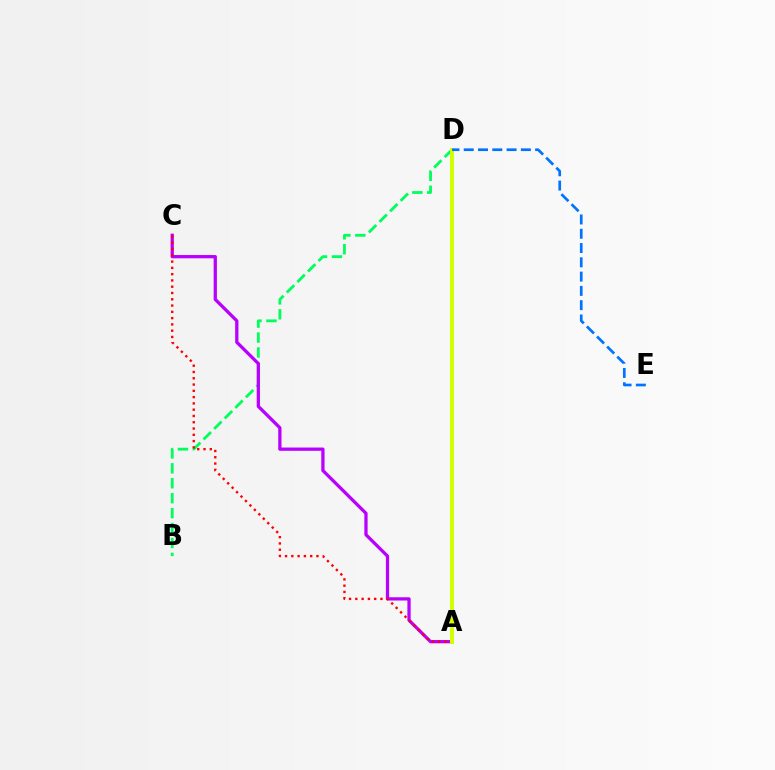{('B', 'D'): [{'color': '#00ff5c', 'line_style': 'dashed', 'thickness': 2.03}], ('A', 'C'): [{'color': '#b900ff', 'line_style': 'solid', 'thickness': 2.35}, {'color': '#ff0000', 'line_style': 'dotted', 'thickness': 1.71}], ('A', 'D'): [{'color': '#d1ff00', 'line_style': 'solid', 'thickness': 2.87}], ('D', 'E'): [{'color': '#0074ff', 'line_style': 'dashed', 'thickness': 1.94}]}